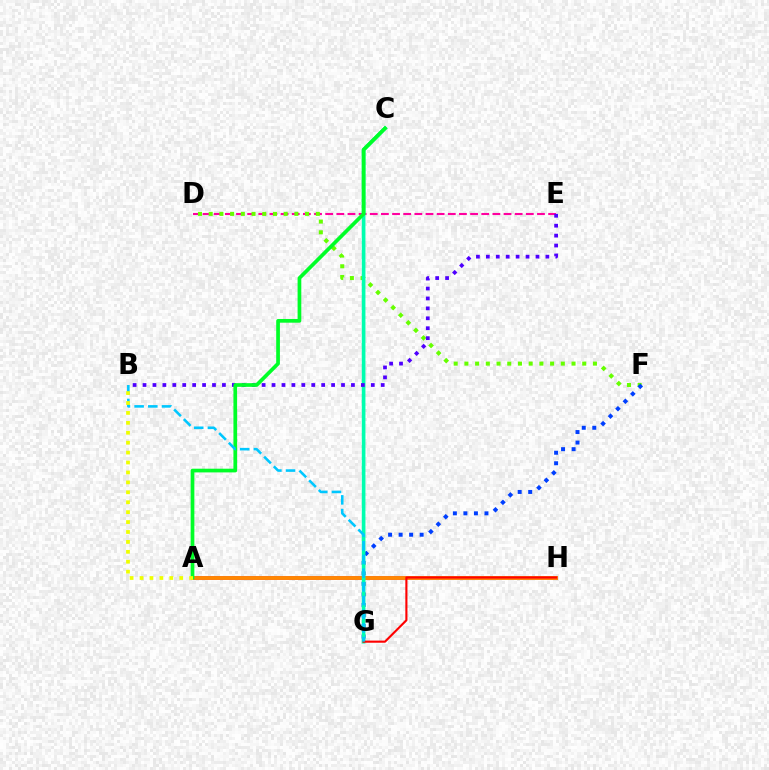{('A', 'H'): [{'color': '#d600ff', 'line_style': 'solid', 'thickness': 2.74}, {'color': '#ff8800', 'line_style': 'solid', 'thickness': 2.79}], ('D', 'E'): [{'color': '#ff00a0', 'line_style': 'dashed', 'thickness': 1.51}], ('D', 'F'): [{'color': '#66ff00', 'line_style': 'dotted', 'thickness': 2.91}], ('F', 'G'): [{'color': '#003fff', 'line_style': 'dotted', 'thickness': 2.86}], ('C', 'G'): [{'color': '#00ffaf', 'line_style': 'solid', 'thickness': 2.62}], ('B', 'E'): [{'color': '#4f00ff', 'line_style': 'dotted', 'thickness': 2.7}], ('A', 'C'): [{'color': '#00ff27', 'line_style': 'solid', 'thickness': 2.67}], ('G', 'H'): [{'color': '#ff0000', 'line_style': 'solid', 'thickness': 1.53}], ('B', 'G'): [{'color': '#00c7ff', 'line_style': 'dashed', 'thickness': 1.86}], ('A', 'B'): [{'color': '#eeff00', 'line_style': 'dotted', 'thickness': 2.7}]}